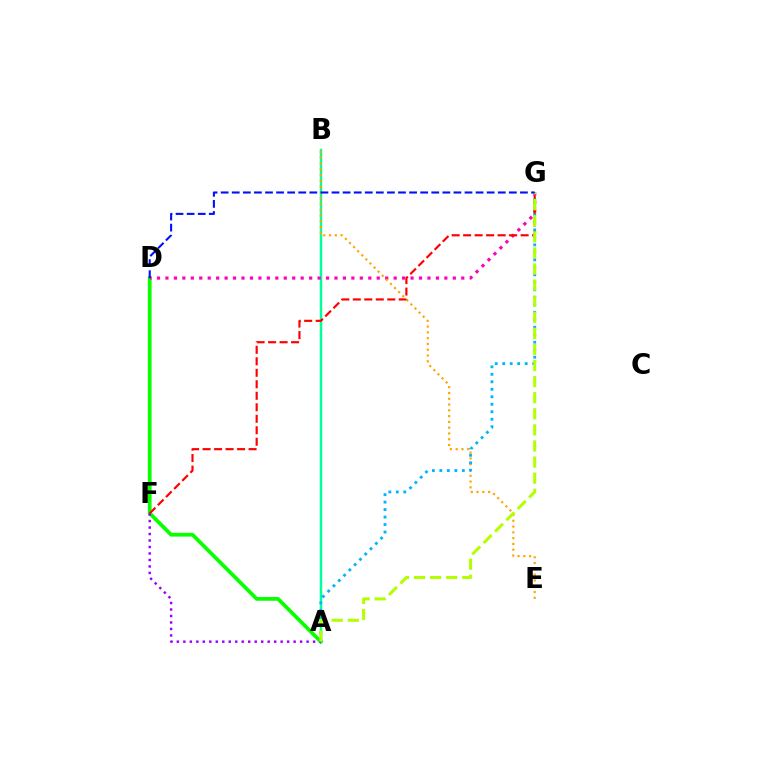{('A', 'D'): [{'color': '#08ff00', 'line_style': 'solid', 'thickness': 2.69}], ('A', 'B'): [{'color': '#00ff9d', 'line_style': 'solid', 'thickness': 1.79}], ('D', 'G'): [{'color': '#ff00bd', 'line_style': 'dotted', 'thickness': 2.3}, {'color': '#0010ff', 'line_style': 'dashed', 'thickness': 1.51}], ('F', 'G'): [{'color': '#ff0000', 'line_style': 'dashed', 'thickness': 1.56}], ('B', 'E'): [{'color': '#ffa500', 'line_style': 'dotted', 'thickness': 1.57}], ('A', 'G'): [{'color': '#00b5ff', 'line_style': 'dotted', 'thickness': 2.03}, {'color': '#b3ff00', 'line_style': 'dashed', 'thickness': 2.19}], ('A', 'F'): [{'color': '#9b00ff', 'line_style': 'dotted', 'thickness': 1.76}]}